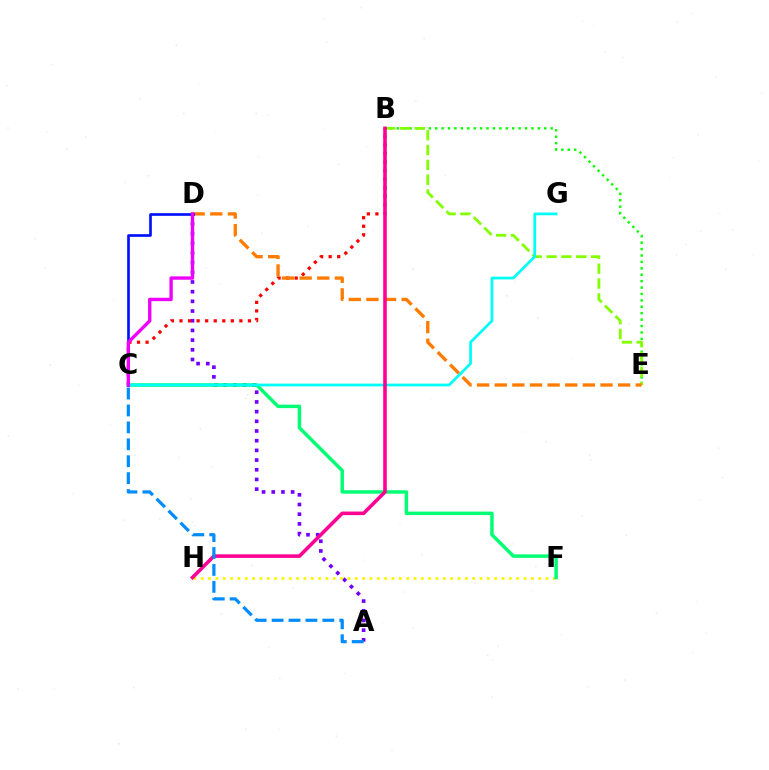{('B', 'E'): [{'color': '#08ff00', 'line_style': 'dotted', 'thickness': 1.74}, {'color': '#84ff00', 'line_style': 'dashed', 'thickness': 2.02}], ('A', 'D'): [{'color': '#7200ff', 'line_style': 'dotted', 'thickness': 2.63}], ('F', 'H'): [{'color': '#fcf500', 'line_style': 'dotted', 'thickness': 1.99}], ('B', 'C'): [{'color': '#ff0000', 'line_style': 'dotted', 'thickness': 2.32}], ('C', 'F'): [{'color': '#00ff74', 'line_style': 'solid', 'thickness': 2.5}], ('C', 'G'): [{'color': '#00fff6', 'line_style': 'solid', 'thickness': 1.97}], ('D', 'E'): [{'color': '#ff7c00', 'line_style': 'dashed', 'thickness': 2.39}], ('B', 'H'): [{'color': '#ff0094', 'line_style': 'solid', 'thickness': 2.58}], ('C', 'D'): [{'color': '#0010ff', 'line_style': 'solid', 'thickness': 1.91}, {'color': '#ee00ff', 'line_style': 'solid', 'thickness': 2.42}], ('A', 'C'): [{'color': '#008cff', 'line_style': 'dashed', 'thickness': 2.3}]}